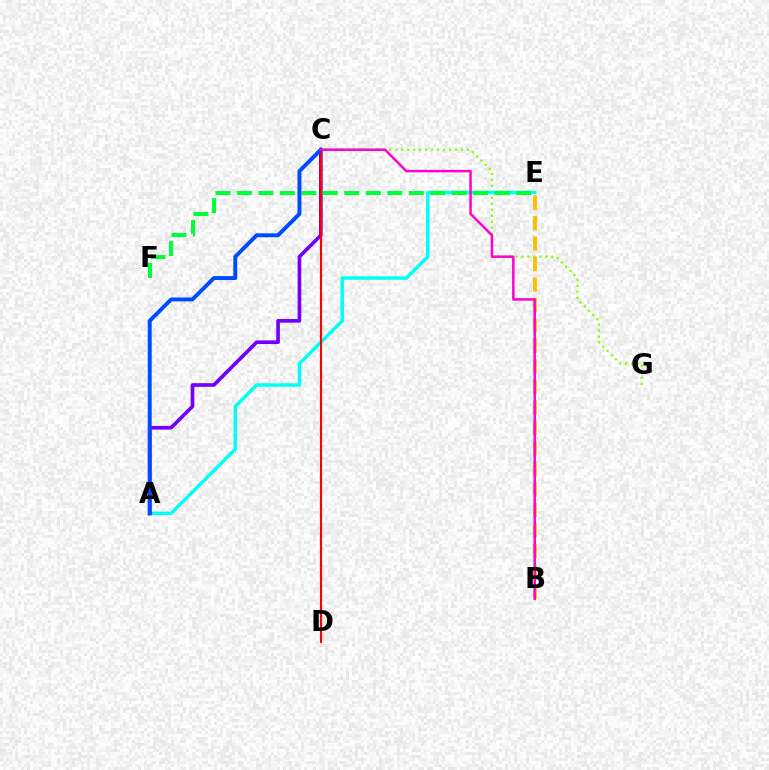{('C', 'G'): [{'color': '#84ff00', 'line_style': 'dotted', 'thickness': 1.62}], ('A', 'E'): [{'color': '#00fff6', 'line_style': 'solid', 'thickness': 2.47}], ('A', 'C'): [{'color': '#7200ff', 'line_style': 'solid', 'thickness': 2.63}, {'color': '#004bff', 'line_style': 'solid', 'thickness': 2.84}], ('E', 'F'): [{'color': '#00ff39', 'line_style': 'dashed', 'thickness': 2.92}], ('C', 'D'): [{'color': '#ff0000', 'line_style': 'solid', 'thickness': 1.54}], ('B', 'E'): [{'color': '#ffbd00', 'line_style': 'dashed', 'thickness': 2.78}], ('B', 'C'): [{'color': '#ff00cf', 'line_style': 'solid', 'thickness': 1.78}]}